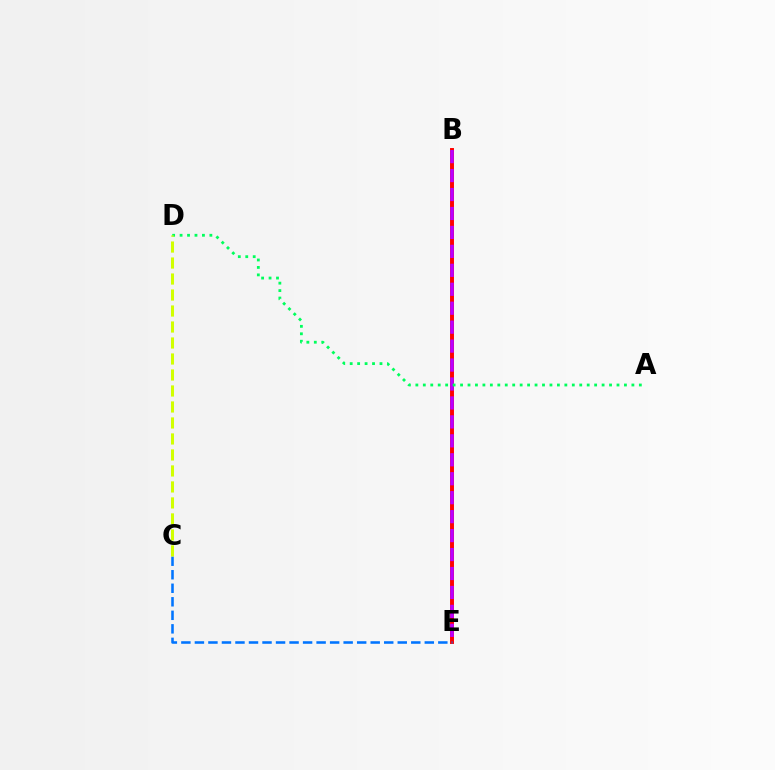{('B', 'E'): [{'color': '#ff0000', 'line_style': 'solid', 'thickness': 2.83}, {'color': '#b900ff', 'line_style': 'dashed', 'thickness': 2.57}], ('A', 'D'): [{'color': '#00ff5c', 'line_style': 'dotted', 'thickness': 2.02}], ('C', 'E'): [{'color': '#0074ff', 'line_style': 'dashed', 'thickness': 1.84}], ('C', 'D'): [{'color': '#d1ff00', 'line_style': 'dashed', 'thickness': 2.17}]}